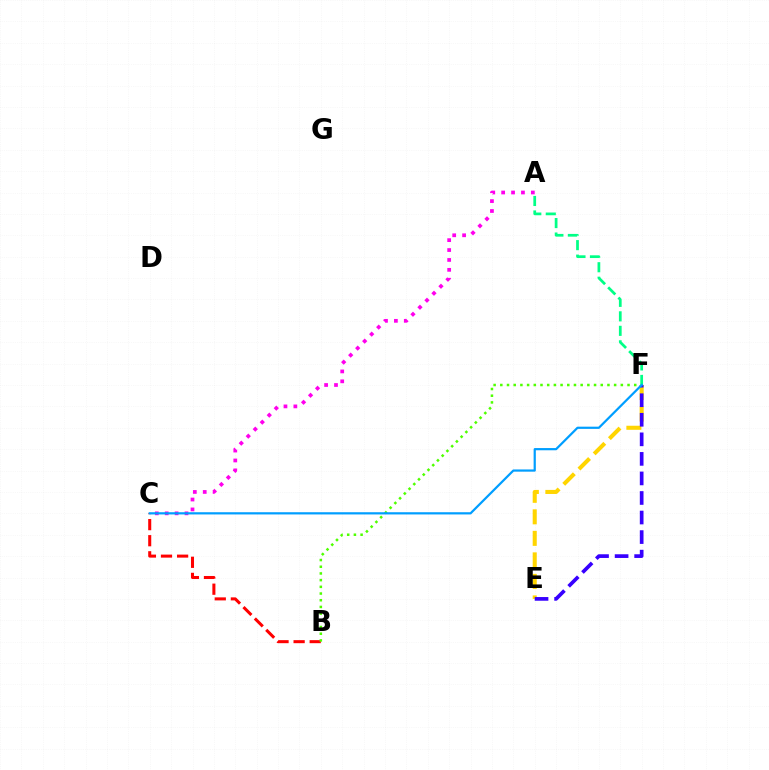{('A', 'C'): [{'color': '#ff00ed', 'line_style': 'dotted', 'thickness': 2.69}], ('B', 'C'): [{'color': '#ff0000', 'line_style': 'dashed', 'thickness': 2.19}], ('B', 'F'): [{'color': '#4fff00', 'line_style': 'dotted', 'thickness': 1.82}], ('E', 'F'): [{'color': '#ffd500', 'line_style': 'dashed', 'thickness': 2.92}, {'color': '#3700ff', 'line_style': 'dashed', 'thickness': 2.66}], ('A', 'F'): [{'color': '#00ff86', 'line_style': 'dashed', 'thickness': 1.97}], ('C', 'F'): [{'color': '#009eff', 'line_style': 'solid', 'thickness': 1.59}]}